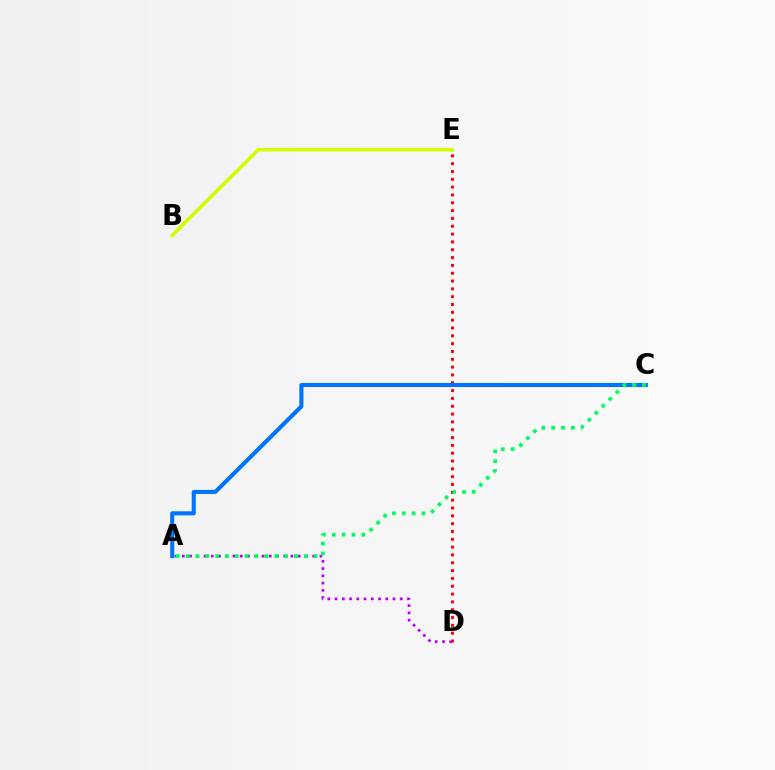{('B', 'E'): [{'color': '#d1ff00', 'line_style': 'solid', 'thickness': 2.51}], ('D', 'E'): [{'color': '#ff0000', 'line_style': 'dotted', 'thickness': 2.13}], ('A', 'D'): [{'color': '#b900ff', 'line_style': 'dotted', 'thickness': 1.97}], ('A', 'C'): [{'color': '#0074ff', 'line_style': 'solid', 'thickness': 2.94}, {'color': '#00ff5c', 'line_style': 'dotted', 'thickness': 2.68}]}